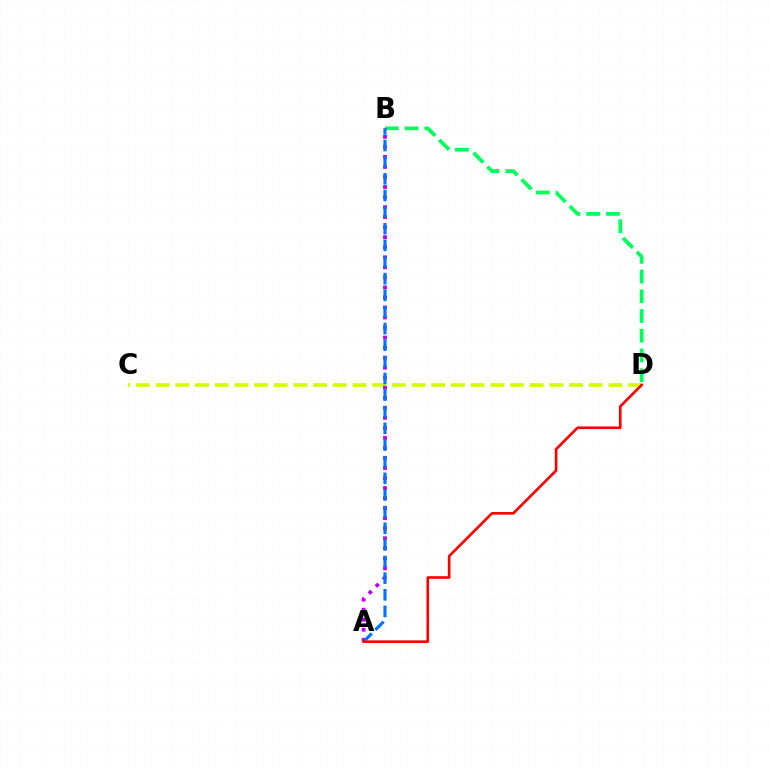{('B', 'D'): [{'color': '#00ff5c', 'line_style': 'dashed', 'thickness': 2.68}], ('C', 'D'): [{'color': '#d1ff00', 'line_style': 'dashed', 'thickness': 2.67}], ('A', 'B'): [{'color': '#b900ff', 'line_style': 'dotted', 'thickness': 2.73}, {'color': '#0074ff', 'line_style': 'dashed', 'thickness': 2.26}], ('A', 'D'): [{'color': '#ff0000', 'line_style': 'solid', 'thickness': 1.9}]}